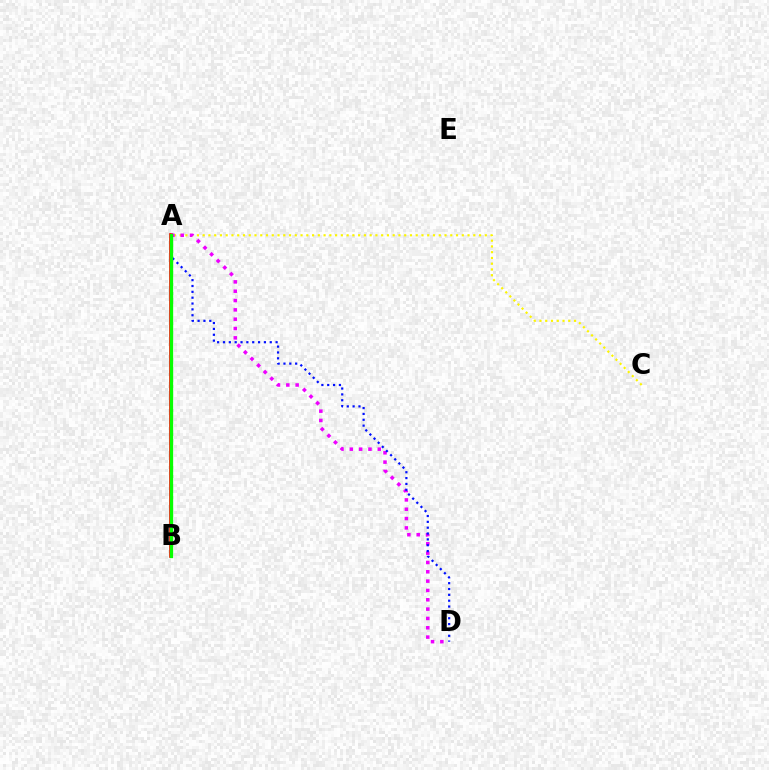{('A', 'B'): [{'color': '#00fff6', 'line_style': 'dashed', 'thickness': 1.53}, {'color': '#ff0000', 'line_style': 'solid', 'thickness': 2.62}, {'color': '#08ff00', 'line_style': 'solid', 'thickness': 2.38}], ('A', 'C'): [{'color': '#fcf500', 'line_style': 'dotted', 'thickness': 1.56}], ('A', 'D'): [{'color': '#ee00ff', 'line_style': 'dotted', 'thickness': 2.53}, {'color': '#0010ff', 'line_style': 'dotted', 'thickness': 1.59}]}